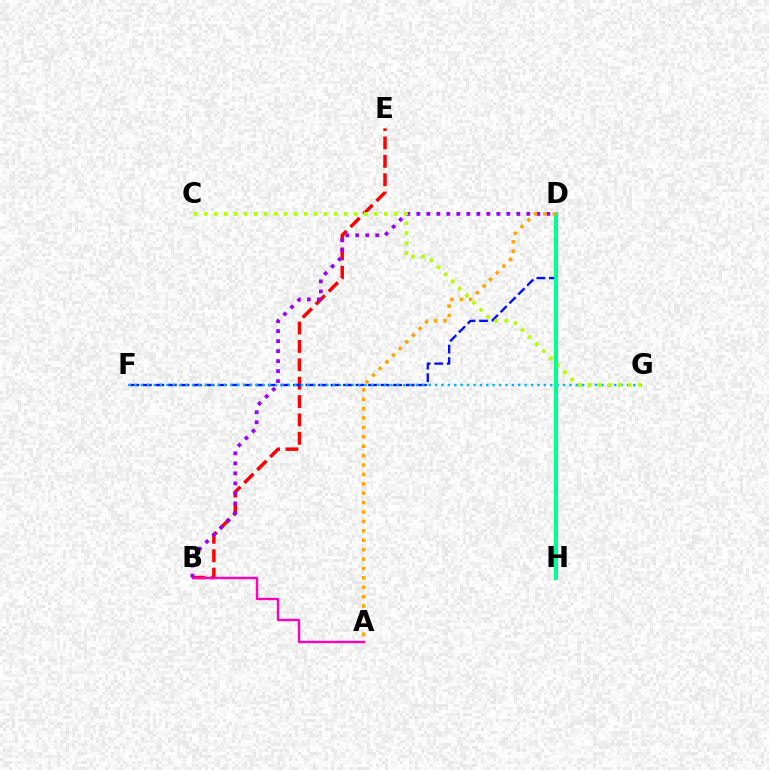{('B', 'E'): [{'color': '#ff0000', 'line_style': 'dashed', 'thickness': 2.5}], ('A', 'B'): [{'color': '#ff00bd', 'line_style': 'solid', 'thickness': 1.73}], ('B', 'D'): [{'color': '#9b00ff', 'line_style': 'dotted', 'thickness': 2.72}], ('D', 'H'): [{'color': '#08ff00', 'line_style': 'solid', 'thickness': 2.91}, {'color': '#00ff9d', 'line_style': 'solid', 'thickness': 2.64}], ('D', 'F'): [{'color': '#0010ff', 'line_style': 'dashed', 'thickness': 1.7}], ('F', 'G'): [{'color': '#00b5ff', 'line_style': 'dotted', 'thickness': 1.74}], ('C', 'G'): [{'color': '#b3ff00', 'line_style': 'dotted', 'thickness': 2.72}], ('A', 'D'): [{'color': '#ffa500', 'line_style': 'dotted', 'thickness': 2.55}]}